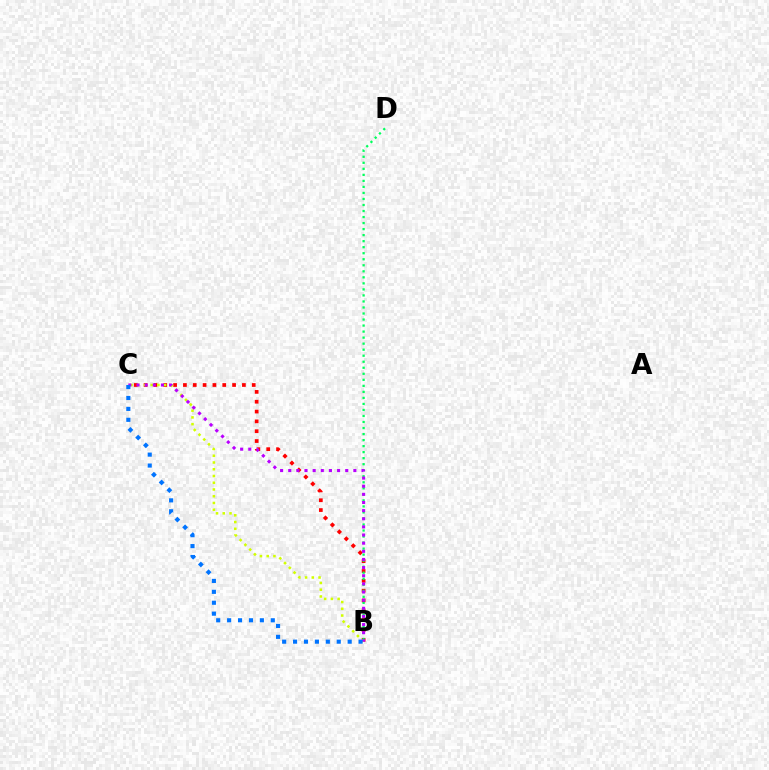{('B', 'C'): [{'color': '#ff0000', 'line_style': 'dotted', 'thickness': 2.67}, {'color': '#d1ff00', 'line_style': 'dotted', 'thickness': 1.83}, {'color': '#b900ff', 'line_style': 'dotted', 'thickness': 2.21}, {'color': '#0074ff', 'line_style': 'dotted', 'thickness': 2.97}], ('B', 'D'): [{'color': '#00ff5c', 'line_style': 'dotted', 'thickness': 1.64}]}